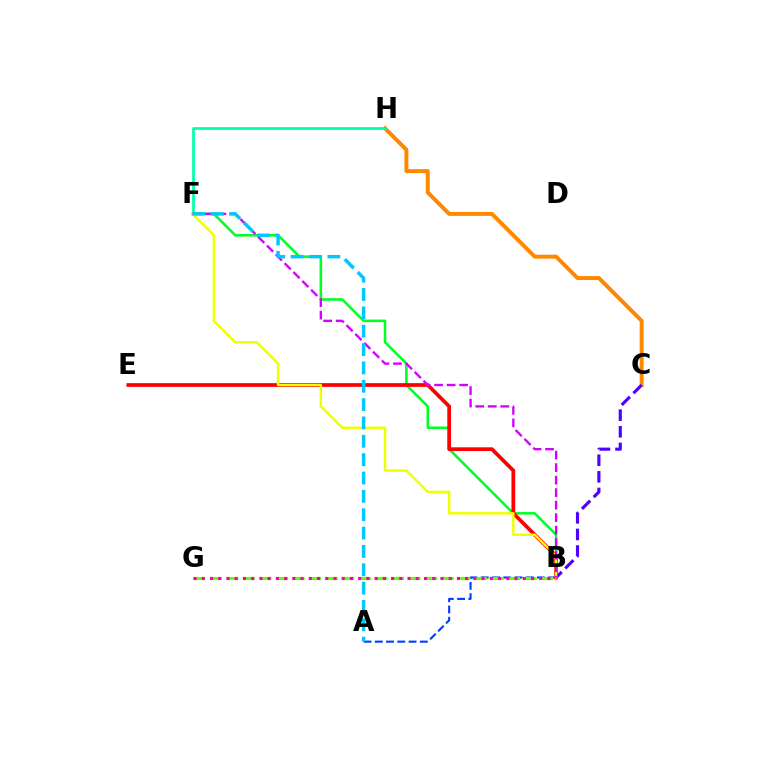{('B', 'F'): [{'color': '#00ff27', 'line_style': 'solid', 'thickness': 1.84}, {'color': '#eeff00', 'line_style': 'solid', 'thickness': 1.76}, {'color': '#d600ff', 'line_style': 'dashed', 'thickness': 1.7}], ('C', 'H'): [{'color': '#ff8800', 'line_style': 'solid', 'thickness': 2.85}], ('A', 'B'): [{'color': '#003fff', 'line_style': 'dashed', 'thickness': 1.53}], ('B', 'E'): [{'color': '#ff0000', 'line_style': 'solid', 'thickness': 2.69}], ('F', 'H'): [{'color': '#00ffaf', 'line_style': 'solid', 'thickness': 1.97}], ('B', 'C'): [{'color': '#4f00ff', 'line_style': 'dashed', 'thickness': 2.26}], ('B', 'G'): [{'color': '#66ff00', 'line_style': 'dashed', 'thickness': 2.25}, {'color': '#ff00a0', 'line_style': 'dotted', 'thickness': 2.24}], ('A', 'F'): [{'color': '#00c7ff', 'line_style': 'dashed', 'thickness': 2.49}]}